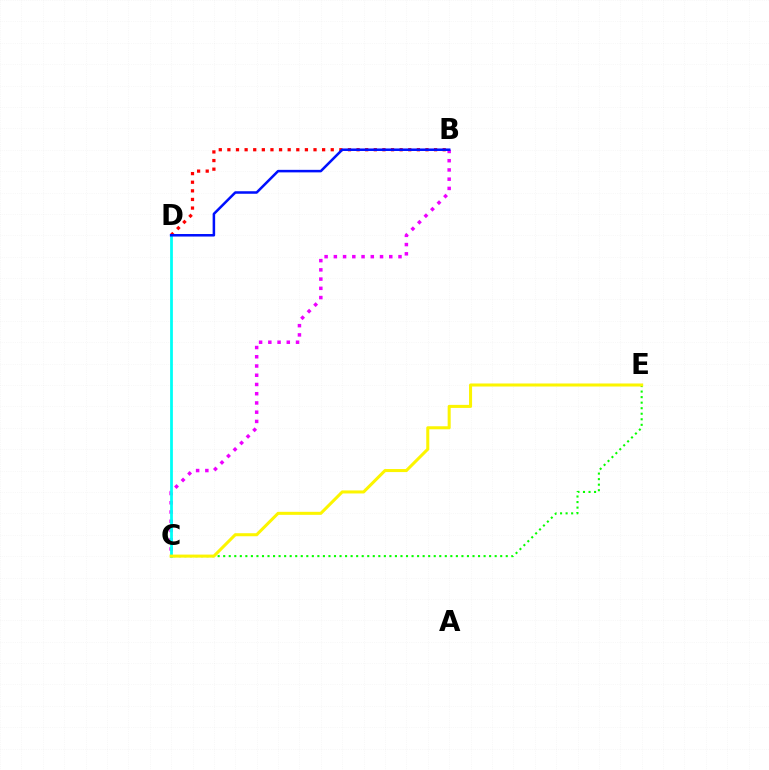{('B', 'D'): [{'color': '#ff0000', 'line_style': 'dotted', 'thickness': 2.34}, {'color': '#0010ff', 'line_style': 'solid', 'thickness': 1.82}], ('B', 'C'): [{'color': '#ee00ff', 'line_style': 'dotted', 'thickness': 2.51}], ('C', 'E'): [{'color': '#08ff00', 'line_style': 'dotted', 'thickness': 1.51}, {'color': '#fcf500', 'line_style': 'solid', 'thickness': 2.19}], ('C', 'D'): [{'color': '#00fff6', 'line_style': 'solid', 'thickness': 2.0}]}